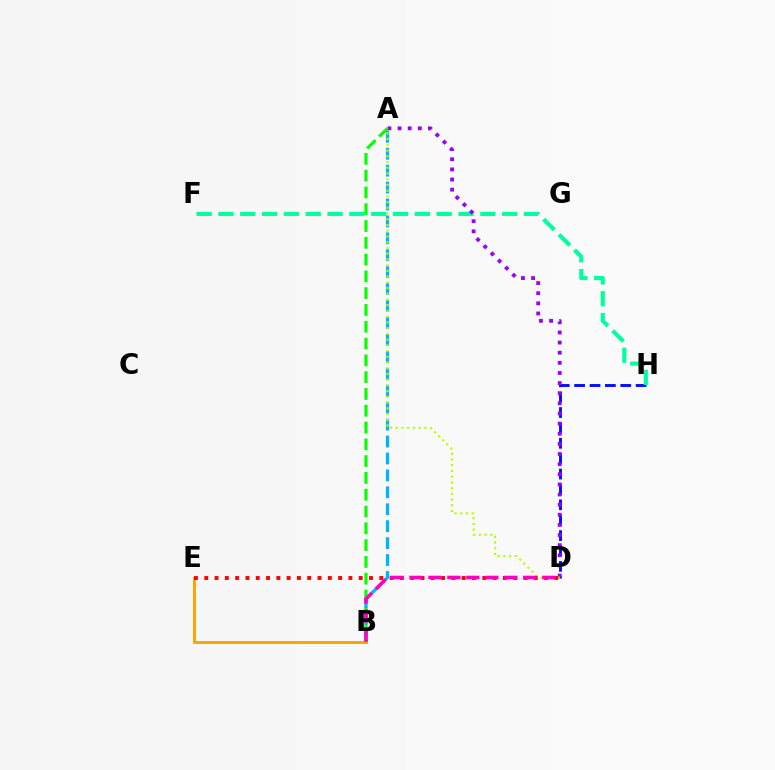{('D', 'H'): [{'color': '#0010ff', 'line_style': 'dashed', 'thickness': 2.09}], ('B', 'E'): [{'color': '#ffa500', 'line_style': 'solid', 'thickness': 2.15}], ('F', 'H'): [{'color': '#00ff9d', 'line_style': 'dashed', 'thickness': 2.97}], ('A', 'B'): [{'color': '#08ff00', 'line_style': 'dashed', 'thickness': 2.28}, {'color': '#00b5ff', 'line_style': 'dashed', 'thickness': 2.3}], ('A', 'D'): [{'color': '#9b00ff', 'line_style': 'dotted', 'thickness': 2.75}, {'color': '#b3ff00', 'line_style': 'dotted', 'thickness': 1.56}], ('D', 'E'): [{'color': '#ff0000', 'line_style': 'dotted', 'thickness': 2.8}], ('B', 'D'): [{'color': '#ff00bd', 'line_style': 'dashed', 'thickness': 2.58}]}